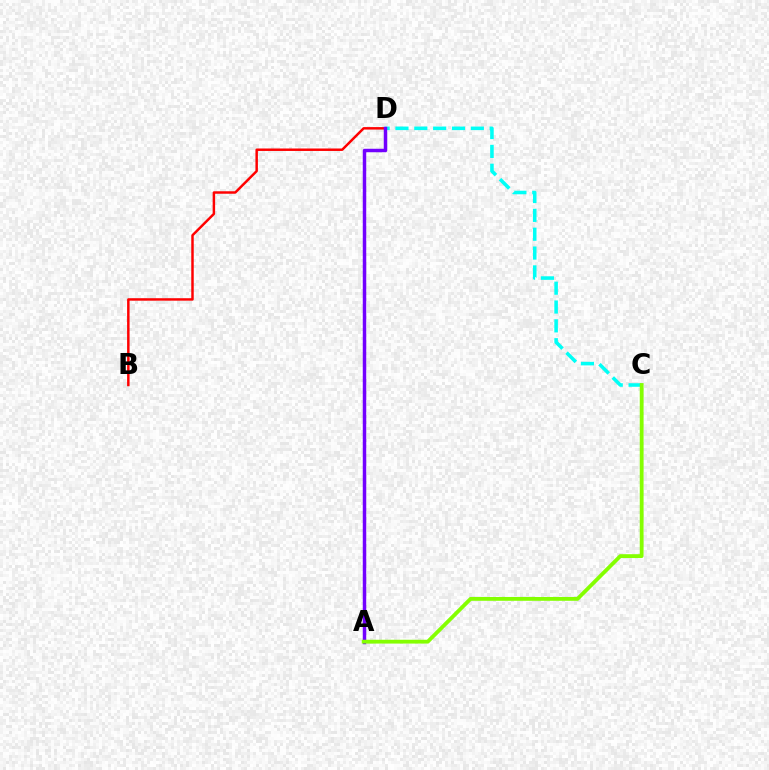{('C', 'D'): [{'color': '#00fff6', 'line_style': 'dashed', 'thickness': 2.56}], ('B', 'D'): [{'color': '#ff0000', 'line_style': 'solid', 'thickness': 1.78}], ('A', 'D'): [{'color': '#7200ff', 'line_style': 'solid', 'thickness': 2.5}], ('A', 'C'): [{'color': '#84ff00', 'line_style': 'solid', 'thickness': 2.75}]}